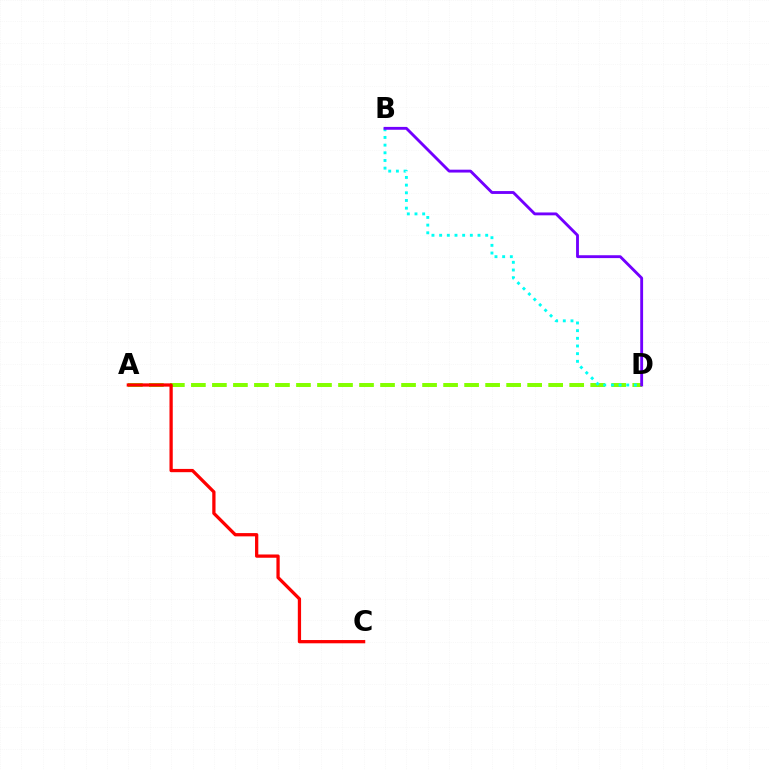{('A', 'D'): [{'color': '#84ff00', 'line_style': 'dashed', 'thickness': 2.86}], ('A', 'C'): [{'color': '#ff0000', 'line_style': 'solid', 'thickness': 2.35}], ('B', 'D'): [{'color': '#00fff6', 'line_style': 'dotted', 'thickness': 2.08}, {'color': '#7200ff', 'line_style': 'solid', 'thickness': 2.06}]}